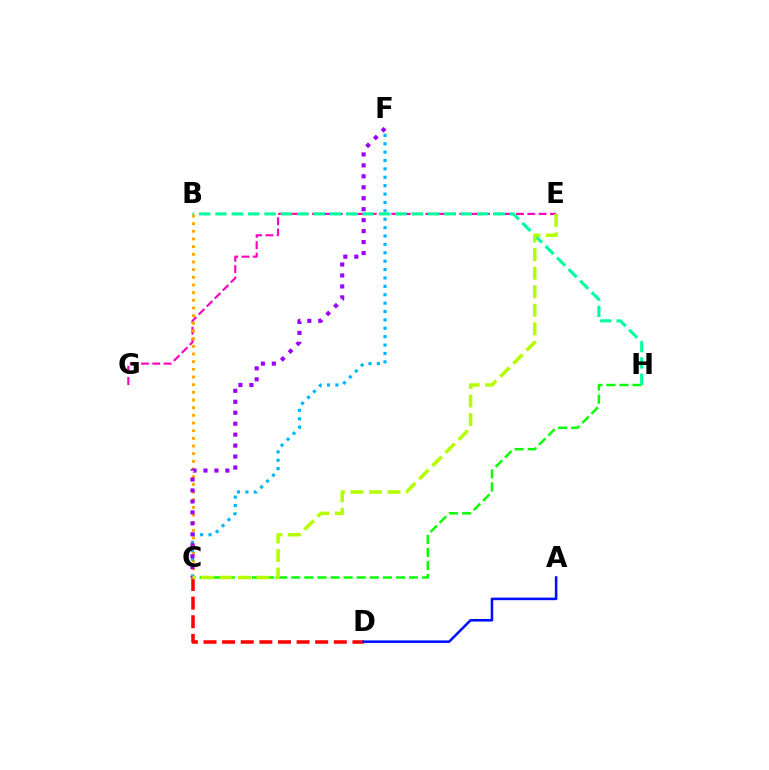{('E', 'G'): [{'color': '#ff00bd', 'line_style': 'dashed', 'thickness': 1.54}], ('C', 'H'): [{'color': '#08ff00', 'line_style': 'dashed', 'thickness': 1.78}], ('B', 'C'): [{'color': '#ffa500', 'line_style': 'dotted', 'thickness': 2.08}], ('C', 'F'): [{'color': '#00b5ff', 'line_style': 'dotted', 'thickness': 2.28}, {'color': '#9b00ff', 'line_style': 'dotted', 'thickness': 2.98}], ('C', 'D'): [{'color': '#ff0000', 'line_style': 'dashed', 'thickness': 2.53}], ('A', 'D'): [{'color': '#0010ff', 'line_style': 'solid', 'thickness': 1.84}], ('B', 'H'): [{'color': '#00ff9d', 'line_style': 'dashed', 'thickness': 2.22}], ('C', 'E'): [{'color': '#b3ff00', 'line_style': 'dashed', 'thickness': 2.52}]}